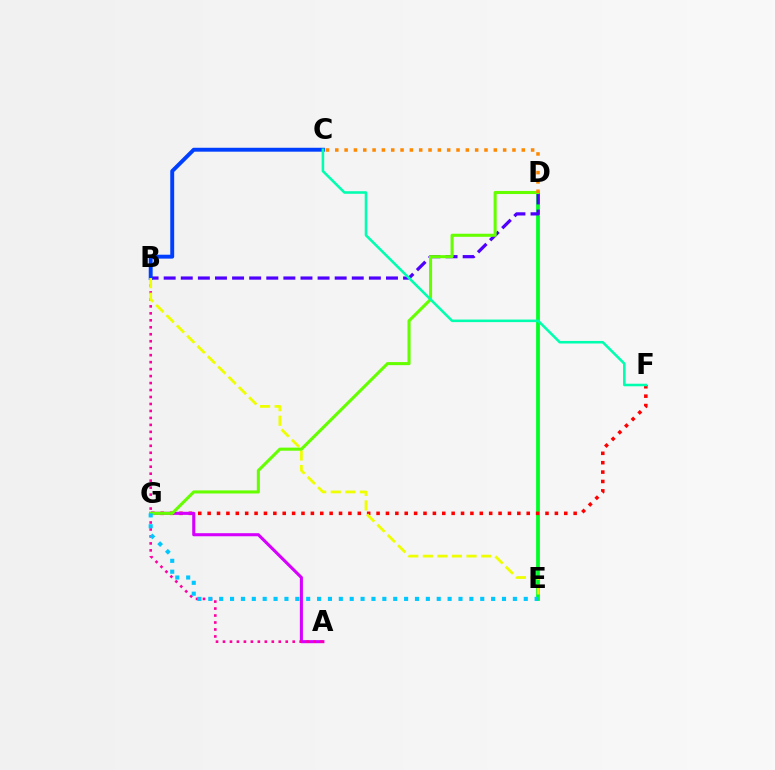{('D', 'E'): [{'color': '#00ff27', 'line_style': 'solid', 'thickness': 2.72}], ('B', 'D'): [{'color': '#4f00ff', 'line_style': 'dashed', 'thickness': 2.32}], ('F', 'G'): [{'color': '#ff0000', 'line_style': 'dotted', 'thickness': 2.55}], ('A', 'G'): [{'color': '#d600ff', 'line_style': 'solid', 'thickness': 2.21}], ('B', 'C'): [{'color': '#003fff', 'line_style': 'solid', 'thickness': 2.82}], ('A', 'B'): [{'color': '#ff00a0', 'line_style': 'dotted', 'thickness': 1.89}], ('B', 'E'): [{'color': '#eeff00', 'line_style': 'dashed', 'thickness': 1.98}], ('D', 'G'): [{'color': '#66ff00', 'line_style': 'solid', 'thickness': 2.21}], ('C', 'D'): [{'color': '#ff8800', 'line_style': 'dotted', 'thickness': 2.53}], ('E', 'G'): [{'color': '#00c7ff', 'line_style': 'dotted', 'thickness': 2.96}], ('C', 'F'): [{'color': '#00ffaf', 'line_style': 'solid', 'thickness': 1.85}]}